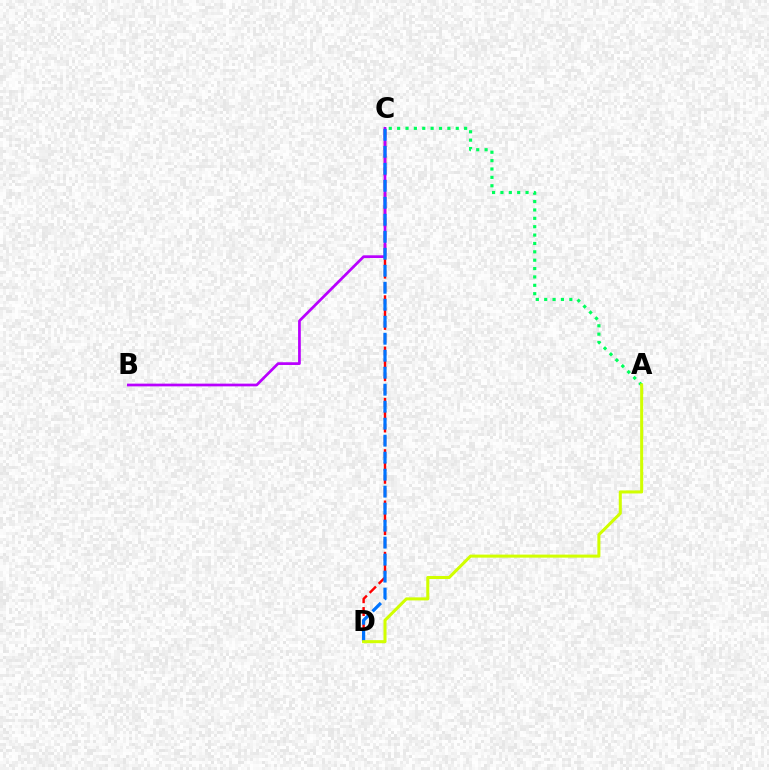{('C', 'D'): [{'color': '#ff0000', 'line_style': 'dashed', 'thickness': 1.74}, {'color': '#0074ff', 'line_style': 'dashed', 'thickness': 2.31}], ('B', 'C'): [{'color': '#b900ff', 'line_style': 'solid', 'thickness': 1.96}], ('A', 'C'): [{'color': '#00ff5c', 'line_style': 'dotted', 'thickness': 2.27}], ('A', 'D'): [{'color': '#d1ff00', 'line_style': 'solid', 'thickness': 2.19}]}